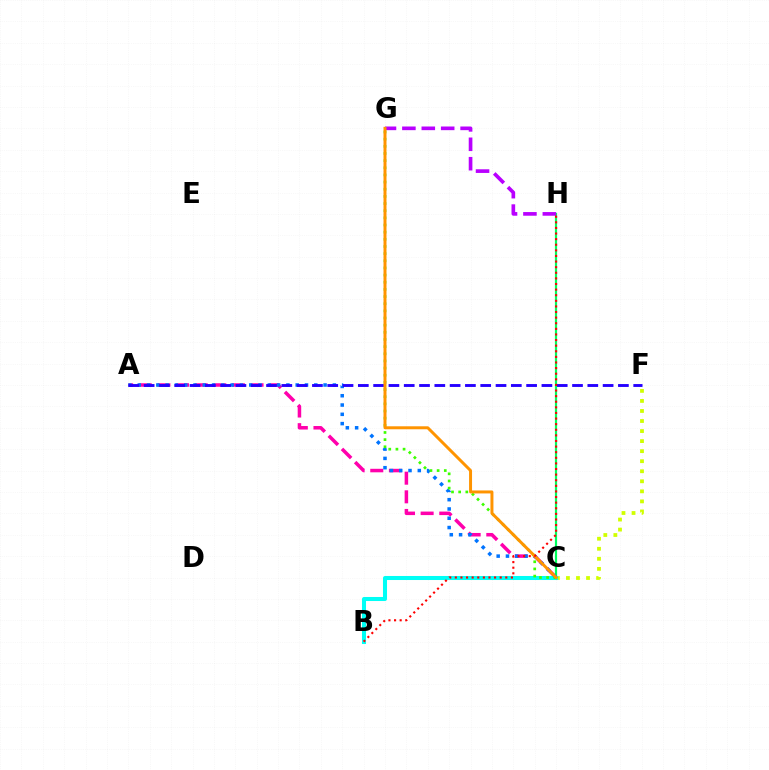{('C', 'F'): [{'color': '#d1ff00', 'line_style': 'dotted', 'thickness': 2.73}], ('A', 'C'): [{'color': '#ff00ac', 'line_style': 'dashed', 'thickness': 2.53}, {'color': '#0074ff', 'line_style': 'dotted', 'thickness': 2.52}], ('C', 'H'): [{'color': '#00ff5c', 'line_style': 'solid', 'thickness': 1.59}], ('G', 'H'): [{'color': '#b900ff', 'line_style': 'dashed', 'thickness': 2.64}], ('B', 'C'): [{'color': '#00fff6', 'line_style': 'solid', 'thickness': 2.91}], ('C', 'G'): [{'color': '#3dff00', 'line_style': 'dotted', 'thickness': 1.94}, {'color': '#ff9400', 'line_style': 'solid', 'thickness': 2.14}], ('A', 'F'): [{'color': '#2500ff', 'line_style': 'dashed', 'thickness': 2.08}], ('B', 'H'): [{'color': '#ff0000', 'line_style': 'dotted', 'thickness': 1.52}]}